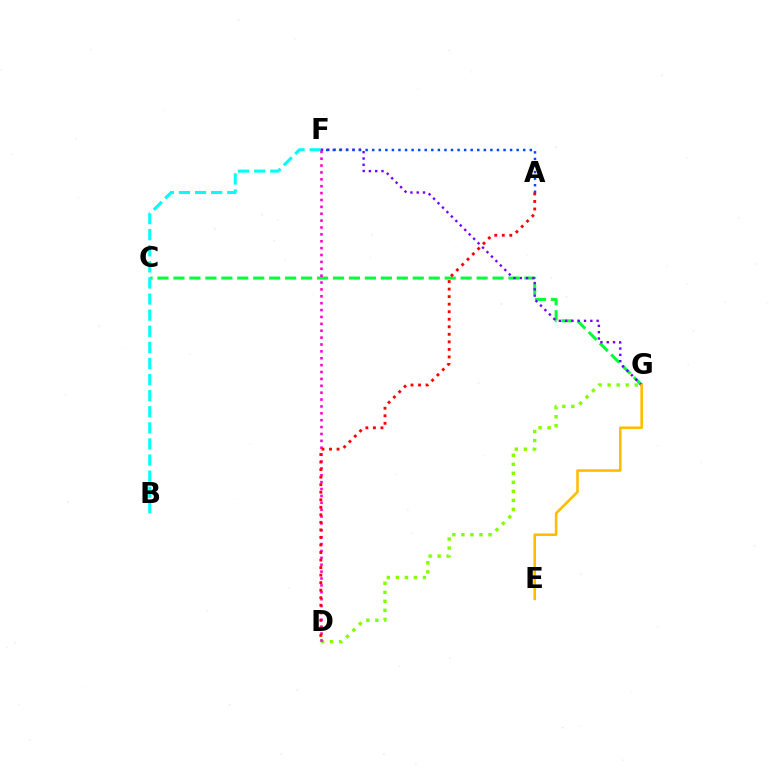{('C', 'G'): [{'color': '#00ff39', 'line_style': 'dashed', 'thickness': 2.17}], ('B', 'F'): [{'color': '#00fff6', 'line_style': 'dashed', 'thickness': 2.19}], ('F', 'G'): [{'color': '#7200ff', 'line_style': 'dotted', 'thickness': 1.71}], ('D', 'G'): [{'color': '#84ff00', 'line_style': 'dotted', 'thickness': 2.45}], ('A', 'F'): [{'color': '#004bff', 'line_style': 'dotted', 'thickness': 1.78}], ('D', 'F'): [{'color': '#ff00cf', 'line_style': 'dotted', 'thickness': 1.87}], ('E', 'G'): [{'color': '#ffbd00', 'line_style': 'solid', 'thickness': 1.86}], ('A', 'D'): [{'color': '#ff0000', 'line_style': 'dotted', 'thickness': 2.05}]}